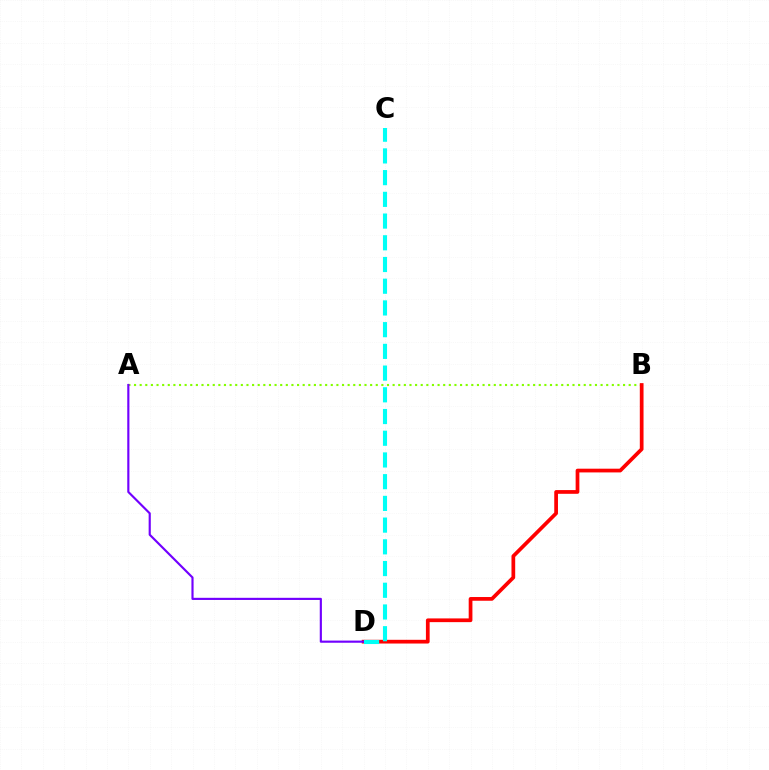{('A', 'B'): [{'color': '#84ff00', 'line_style': 'dotted', 'thickness': 1.53}], ('B', 'D'): [{'color': '#ff0000', 'line_style': 'solid', 'thickness': 2.68}], ('A', 'D'): [{'color': '#7200ff', 'line_style': 'solid', 'thickness': 1.55}], ('C', 'D'): [{'color': '#00fff6', 'line_style': 'dashed', 'thickness': 2.95}]}